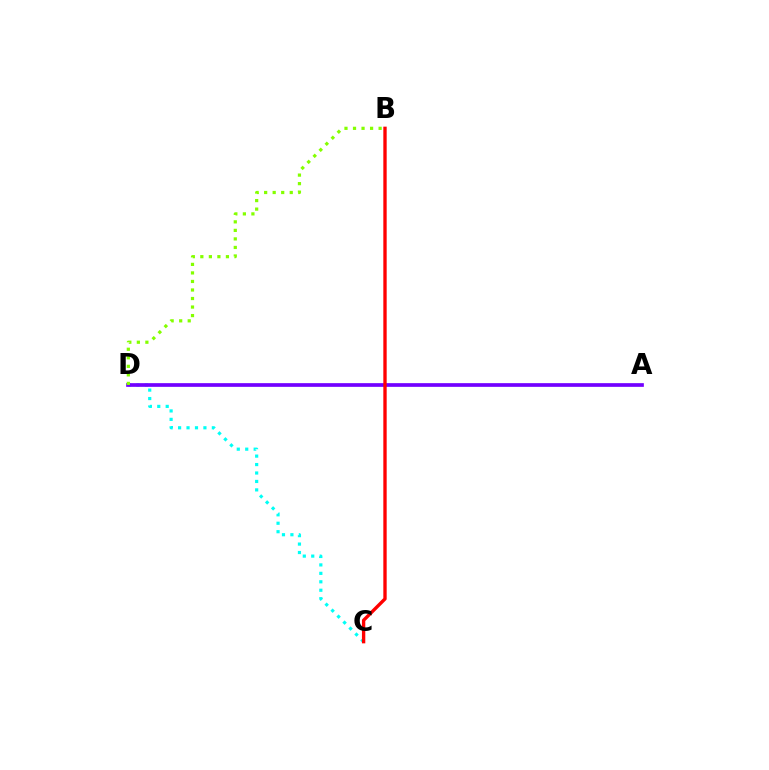{('C', 'D'): [{'color': '#00fff6', 'line_style': 'dotted', 'thickness': 2.29}], ('A', 'D'): [{'color': '#7200ff', 'line_style': 'solid', 'thickness': 2.66}], ('B', 'D'): [{'color': '#84ff00', 'line_style': 'dotted', 'thickness': 2.32}], ('B', 'C'): [{'color': '#ff0000', 'line_style': 'solid', 'thickness': 2.42}]}